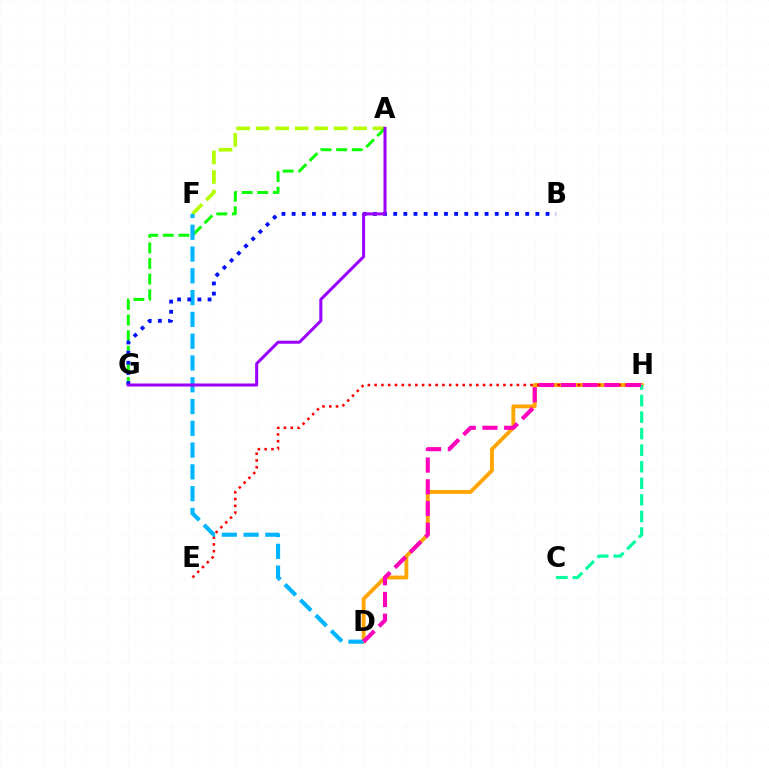{('D', 'H'): [{'color': '#ffa500', 'line_style': 'solid', 'thickness': 2.76}, {'color': '#ff00bd', 'line_style': 'dashed', 'thickness': 2.95}], ('A', 'F'): [{'color': '#b3ff00', 'line_style': 'dashed', 'thickness': 2.65}], ('E', 'H'): [{'color': '#ff0000', 'line_style': 'dotted', 'thickness': 1.84}], ('C', 'H'): [{'color': '#00ff9d', 'line_style': 'dashed', 'thickness': 2.25}], ('A', 'G'): [{'color': '#08ff00', 'line_style': 'dashed', 'thickness': 2.12}, {'color': '#9b00ff', 'line_style': 'solid', 'thickness': 2.18}], ('D', 'F'): [{'color': '#00b5ff', 'line_style': 'dashed', 'thickness': 2.96}], ('B', 'G'): [{'color': '#0010ff', 'line_style': 'dotted', 'thickness': 2.76}]}